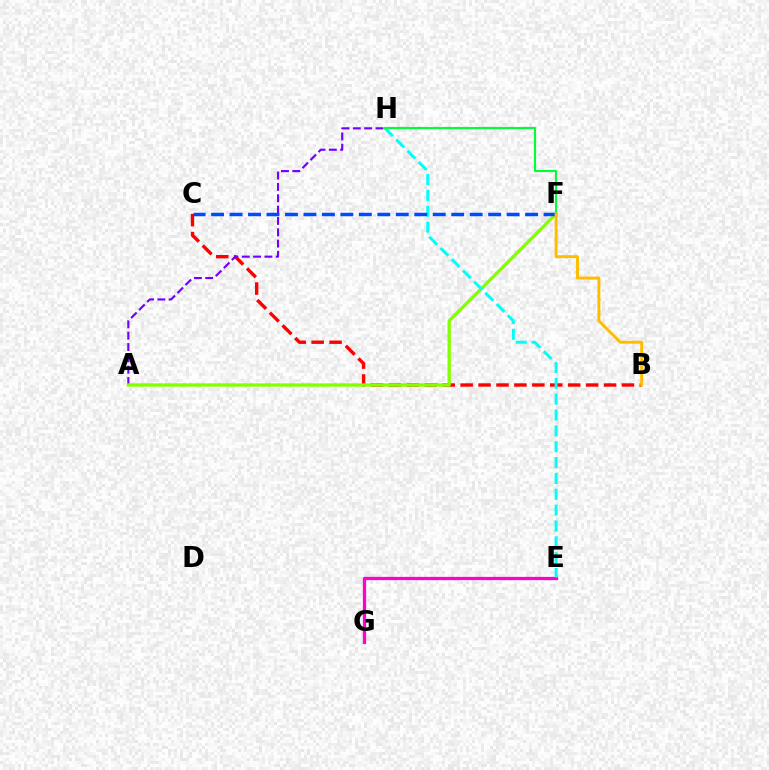{('E', 'G'): [{'color': '#ff00cf', 'line_style': 'solid', 'thickness': 2.35}], ('B', 'C'): [{'color': '#ff0000', 'line_style': 'dashed', 'thickness': 2.43}], ('A', 'H'): [{'color': '#7200ff', 'line_style': 'dashed', 'thickness': 1.54}], ('A', 'F'): [{'color': '#84ff00', 'line_style': 'solid', 'thickness': 2.39}], ('E', 'H'): [{'color': '#00fff6', 'line_style': 'dashed', 'thickness': 2.15}], ('F', 'H'): [{'color': '#00ff39', 'line_style': 'solid', 'thickness': 1.55}], ('C', 'F'): [{'color': '#004bff', 'line_style': 'dashed', 'thickness': 2.51}], ('B', 'F'): [{'color': '#ffbd00', 'line_style': 'solid', 'thickness': 2.12}]}